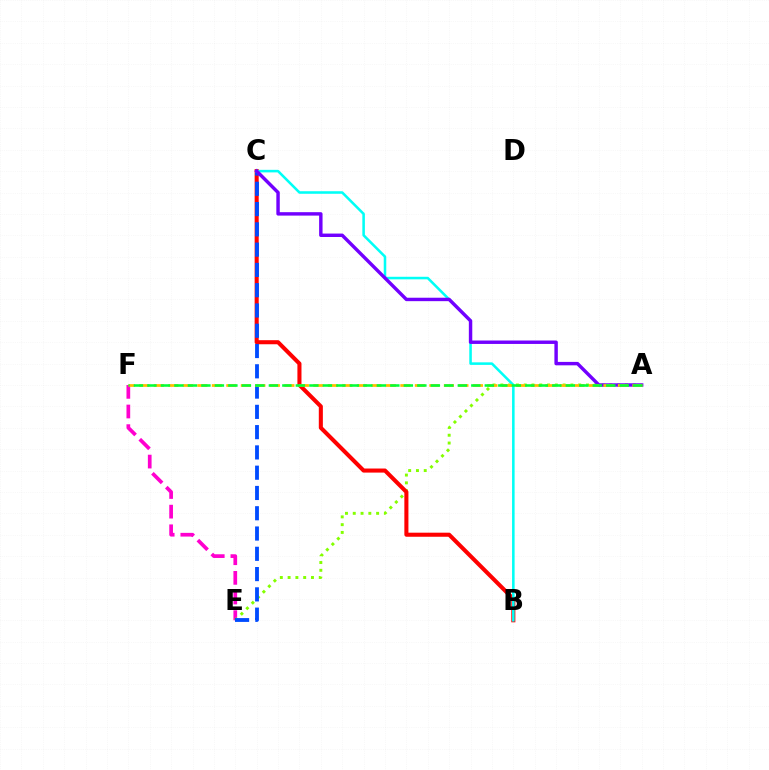{('E', 'F'): [{'color': '#ff00cf', 'line_style': 'dashed', 'thickness': 2.67}], ('A', 'E'): [{'color': '#84ff00', 'line_style': 'dotted', 'thickness': 2.12}], ('B', 'C'): [{'color': '#ff0000', 'line_style': 'solid', 'thickness': 2.93}, {'color': '#00fff6', 'line_style': 'solid', 'thickness': 1.84}], ('C', 'E'): [{'color': '#004bff', 'line_style': 'dashed', 'thickness': 2.75}], ('A', 'C'): [{'color': '#7200ff', 'line_style': 'solid', 'thickness': 2.47}], ('A', 'F'): [{'color': '#ffbd00', 'line_style': 'dashed', 'thickness': 1.97}, {'color': '#00ff39', 'line_style': 'dashed', 'thickness': 1.83}]}